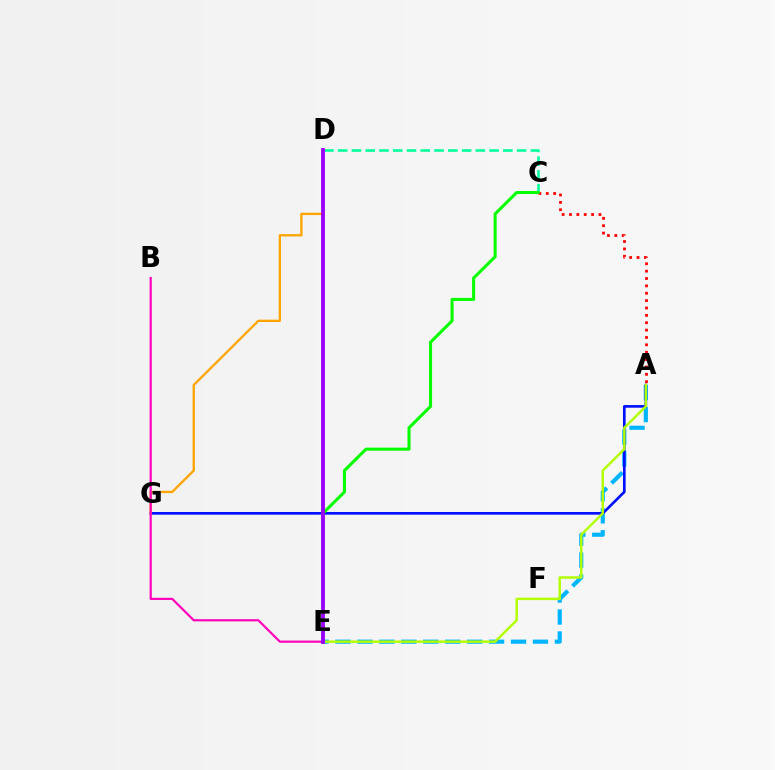{('C', 'D'): [{'color': '#00ff9d', 'line_style': 'dashed', 'thickness': 1.87}], ('A', 'E'): [{'color': '#00b5ff', 'line_style': 'dashed', 'thickness': 2.98}, {'color': '#b3ff00', 'line_style': 'solid', 'thickness': 1.76}], ('A', 'G'): [{'color': '#0010ff', 'line_style': 'solid', 'thickness': 1.9}], ('A', 'C'): [{'color': '#ff0000', 'line_style': 'dotted', 'thickness': 2.0}], ('D', 'G'): [{'color': '#ffa500', 'line_style': 'solid', 'thickness': 1.67}], ('B', 'E'): [{'color': '#ff00bd', 'line_style': 'solid', 'thickness': 1.57}], ('C', 'E'): [{'color': '#08ff00', 'line_style': 'solid', 'thickness': 2.2}], ('D', 'E'): [{'color': '#9b00ff', 'line_style': 'solid', 'thickness': 2.76}]}